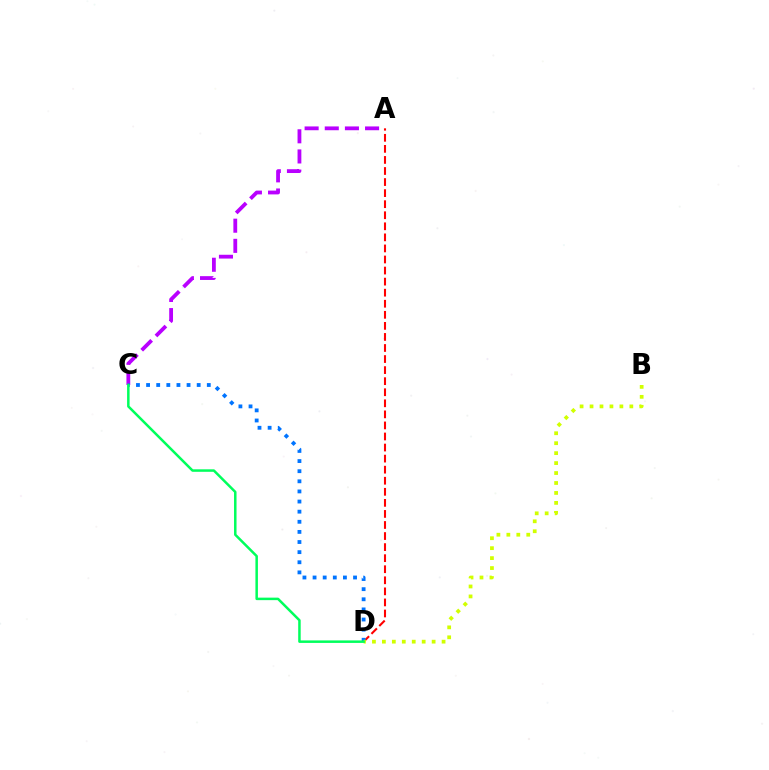{('A', 'D'): [{'color': '#ff0000', 'line_style': 'dashed', 'thickness': 1.5}], ('A', 'C'): [{'color': '#b900ff', 'line_style': 'dashed', 'thickness': 2.74}], ('C', 'D'): [{'color': '#0074ff', 'line_style': 'dotted', 'thickness': 2.75}, {'color': '#00ff5c', 'line_style': 'solid', 'thickness': 1.8}], ('B', 'D'): [{'color': '#d1ff00', 'line_style': 'dotted', 'thickness': 2.7}]}